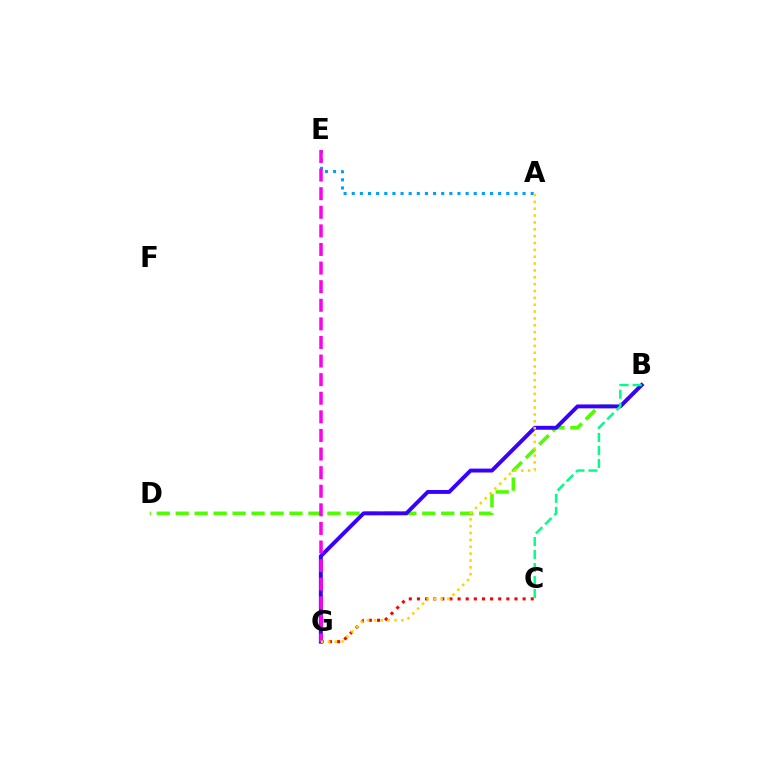{('B', 'D'): [{'color': '#4fff00', 'line_style': 'dashed', 'thickness': 2.58}], ('A', 'E'): [{'color': '#009eff', 'line_style': 'dotted', 'thickness': 2.21}], ('C', 'G'): [{'color': '#ff0000', 'line_style': 'dotted', 'thickness': 2.21}], ('B', 'G'): [{'color': '#3700ff', 'line_style': 'solid', 'thickness': 2.81}], ('B', 'C'): [{'color': '#00ff86', 'line_style': 'dashed', 'thickness': 1.77}], ('E', 'G'): [{'color': '#ff00ed', 'line_style': 'dashed', 'thickness': 2.53}], ('A', 'G'): [{'color': '#ffd500', 'line_style': 'dotted', 'thickness': 1.86}]}